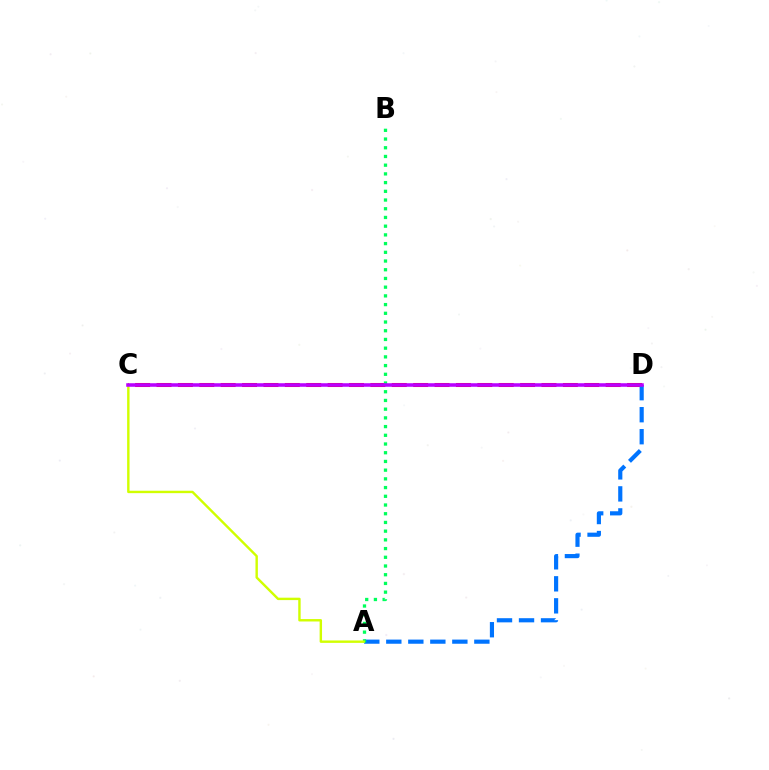{('C', 'D'): [{'color': '#ff0000', 'line_style': 'dashed', 'thickness': 2.91}, {'color': '#b900ff', 'line_style': 'solid', 'thickness': 2.55}], ('A', 'D'): [{'color': '#0074ff', 'line_style': 'dashed', 'thickness': 2.99}], ('A', 'B'): [{'color': '#00ff5c', 'line_style': 'dotted', 'thickness': 2.37}], ('A', 'C'): [{'color': '#d1ff00', 'line_style': 'solid', 'thickness': 1.74}]}